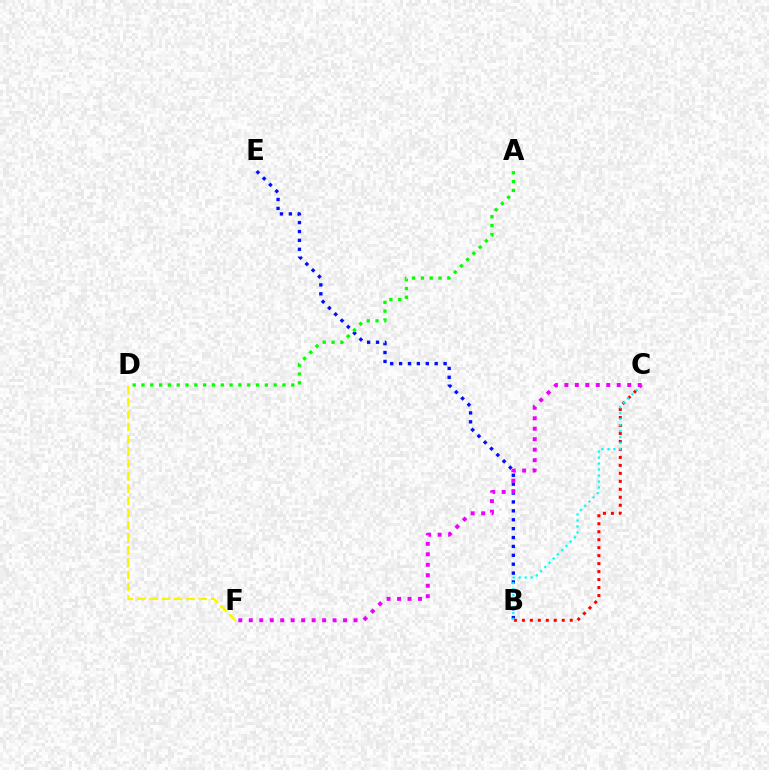{('B', 'E'): [{'color': '#0010ff', 'line_style': 'dotted', 'thickness': 2.42}], ('B', 'C'): [{'color': '#ff0000', 'line_style': 'dotted', 'thickness': 2.17}, {'color': '#00fff6', 'line_style': 'dotted', 'thickness': 1.63}], ('D', 'F'): [{'color': '#fcf500', 'line_style': 'dashed', 'thickness': 1.67}], ('A', 'D'): [{'color': '#08ff00', 'line_style': 'dotted', 'thickness': 2.39}], ('C', 'F'): [{'color': '#ee00ff', 'line_style': 'dotted', 'thickness': 2.85}]}